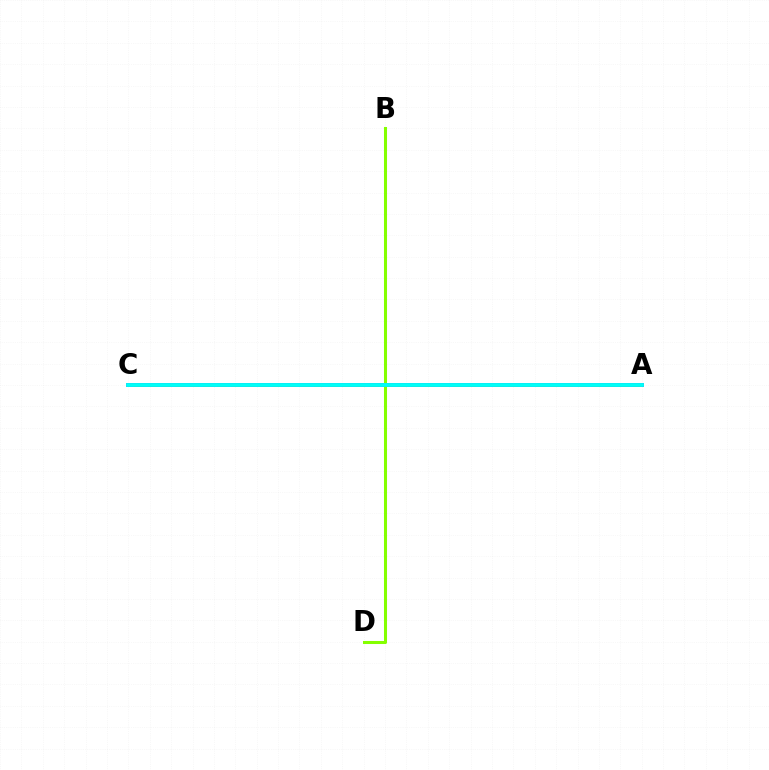{('B', 'D'): [{'color': '#84ff00', 'line_style': 'solid', 'thickness': 2.19}], ('A', 'C'): [{'color': '#7200ff', 'line_style': 'solid', 'thickness': 2.77}, {'color': '#ff0000', 'line_style': 'dashed', 'thickness': 1.88}, {'color': '#00fff6', 'line_style': 'solid', 'thickness': 2.78}]}